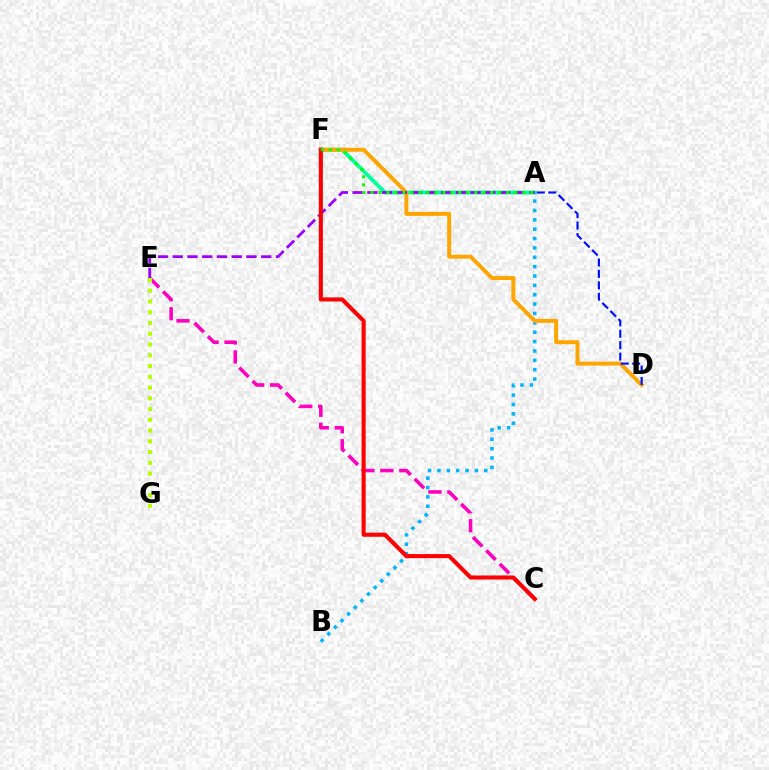{('C', 'E'): [{'color': '#ff00bd', 'line_style': 'dashed', 'thickness': 2.58}], ('E', 'G'): [{'color': '#b3ff00', 'line_style': 'dotted', 'thickness': 2.92}], ('A', 'F'): [{'color': '#00ff9d', 'line_style': 'solid', 'thickness': 2.77}, {'color': '#08ff00', 'line_style': 'dotted', 'thickness': 2.17}], ('A', 'B'): [{'color': '#00b5ff', 'line_style': 'dotted', 'thickness': 2.54}], ('D', 'F'): [{'color': '#ffa500', 'line_style': 'solid', 'thickness': 2.85}], ('A', 'E'): [{'color': '#9b00ff', 'line_style': 'dashed', 'thickness': 2.0}], ('C', 'F'): [{'color': '#ff0000', 'line_style': 'solid', 'thickness': 2.94}], ('A', 'D'): [{'color': '#0010ff', 'line_style': 'dashed', 'thickness': 1.55}]}